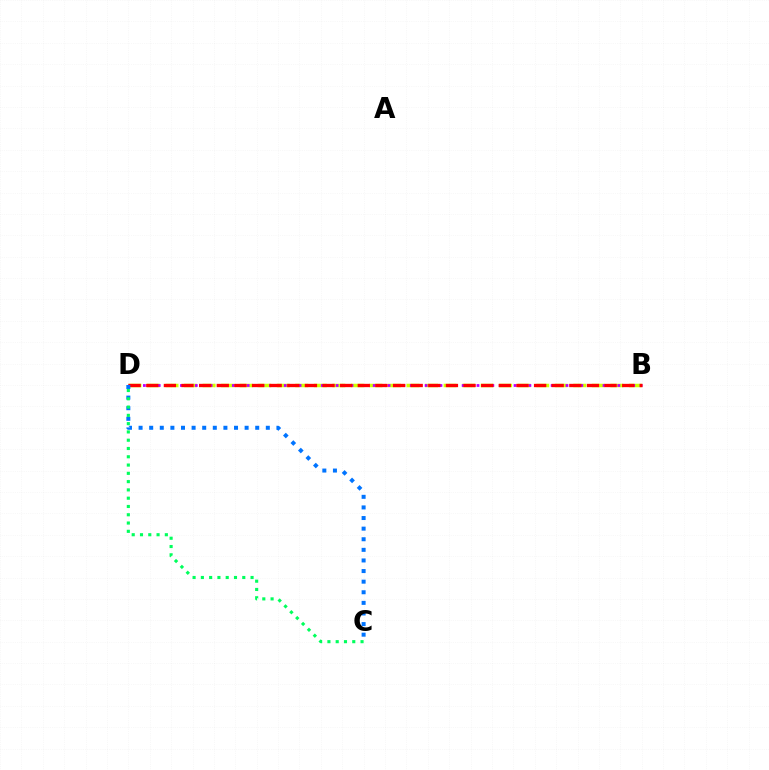{('B', 'D'): [{'color': '#d1ff00', 'line_style': 'dashed', 'thickness': 2.52}, {'color': '#b900ff', 'line_style': 'dotted', 'thickness': 2.01}, {'color': '#ff0000', 'line_style': 'dashed', 'thickness': 2.39}], ('C', 'D'): [{'color': '#0074ff', 'line_style': 'dotted', 'thickness': 2.88}, {'color': '#00ff5c', 'line_style': 'dotted', 'thickness': 2.25}]}